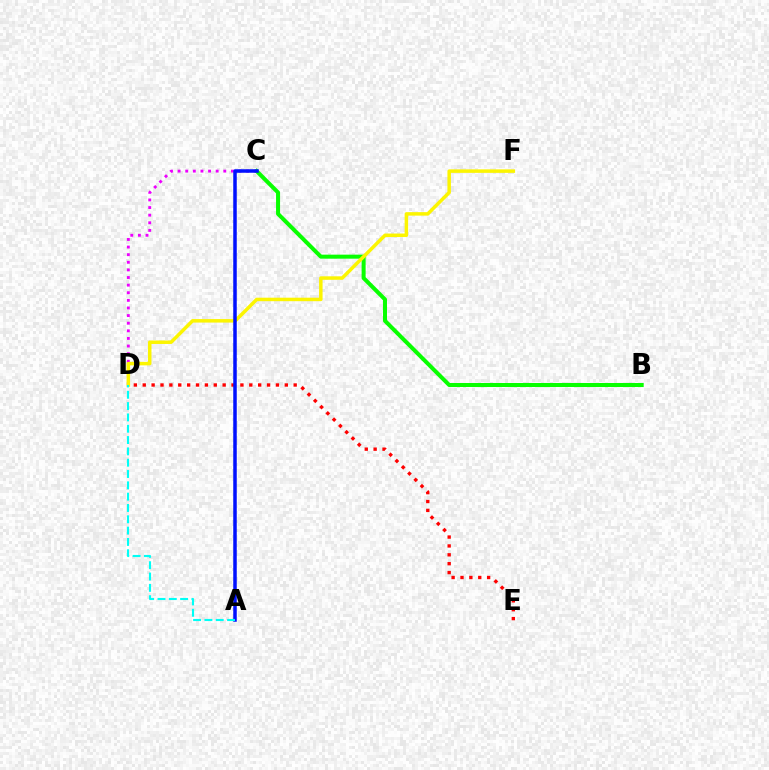{('D', 'E'): [{'color': '#ff0000', 'line_style': 'dotted', 'thickness': 2.41}], ('C', 'D'): [{'color': '#ee00ff', 'line_style': 'dotted', 'thickness': 2.07}], ('B', 'C'): [{'color': '#08ff00', 'line_style': 'solid', 'thickness': 2.89}], ('D', 'F'): [{'color': '#fcf500', 'line_style': 'solid', 'thickness': 2.52}], ('A', 'C'): [{'color': '#0010ff', 'line_style': 'solid', 'thickness': 2.52}], ('A', 'D'): [{'color': '#00fff6', 'line_style': 'dashed', 'thickness': 1.54}]}